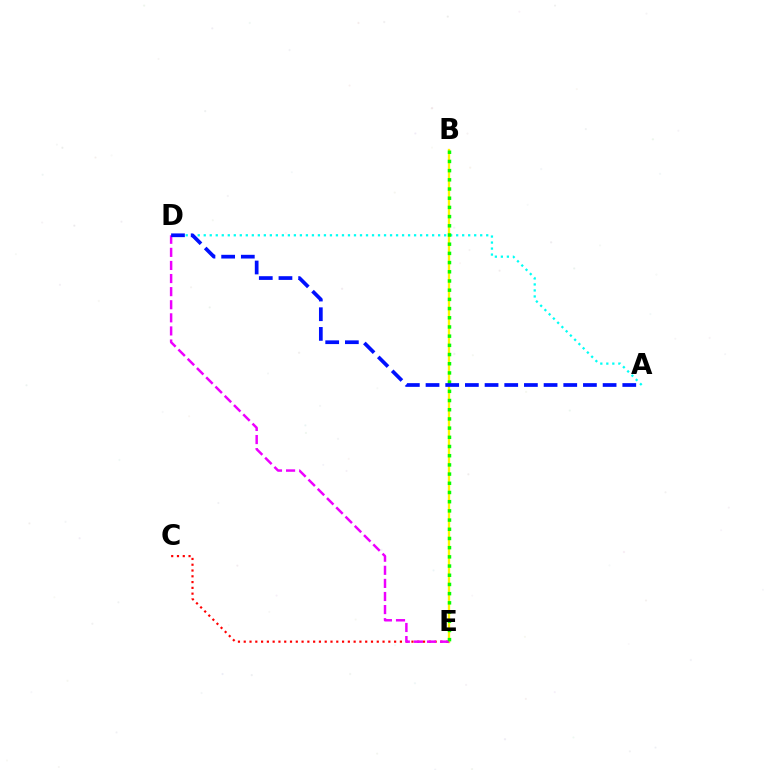{('B', 'E'): [{'color': '#fcf500', 'line_style': 'solid', 'thickness': 1.68}, {'color': '#08ff00', 'line_style': 'dotted', 'thickness': 2.5}], ('A', 'D'): [{'color': '#00fff6', 'line_style': 'dotted', 'thickness': 1.63}, {'color': '#0010ff', 'line_style': 'dashed', 'thickness': 2.67}], ('C', 'E'): [{'color': '#ff0000', 'line_style': 'dotted', 'thickness': 1.57}], ('D', 'E'): [{'color': '#ee00ff', 'line_style': 'dashed', 'thickness': 1.78}]}